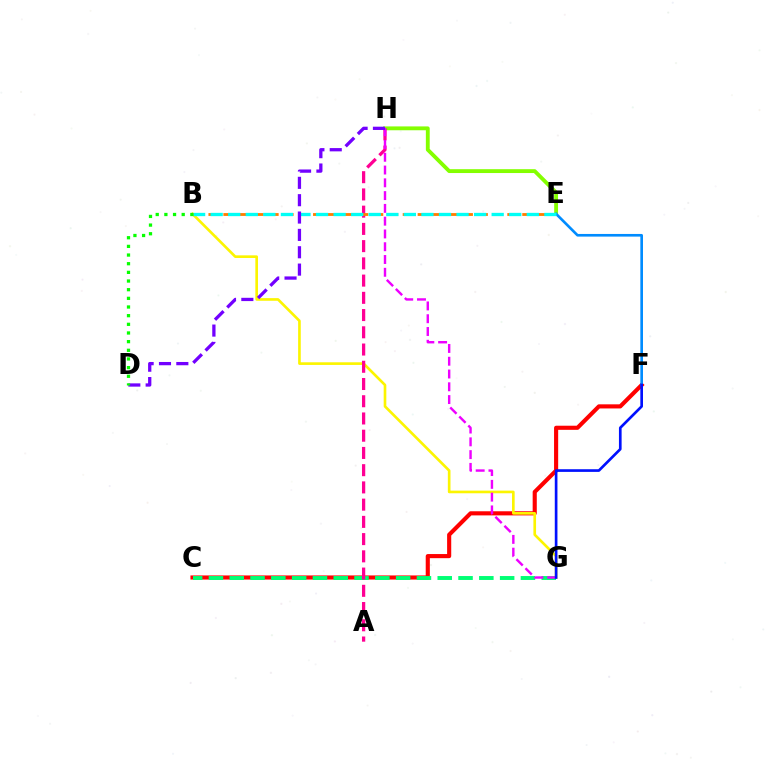{('C', 'F'): [{'color': '#ff0000', 'line_style': 'solid', 'thickness': 2.97}], ('B', 'G'): [{'color': '#fcf500', 'line_style': 'solid', 'thickness': 1.91}], ('E', 'H'): [{'color': '#84ff00', 'line_style': 'solid', 'thickness': 2.77}], ('C', 'G'): [{'color': '#00ff74', 'line_style': 'dashed', 'thickness': 2.83}], ('A', 'H'): [{'color': '#ff0094', 'line_style': 'dashed', 'thickness': 2.34}], ('G', 'H'): [{'color': '#ee00ff', 'line_style': 'dashed', 'thickness': 1.74}], ('B', 'E'): [{'color': '#ff7c00', 'line_style': 'dashed', 'thickness': 2.03}, {'color': '#00fff6', 'line_style': 'dashed', 'thickness': 2.39}], ('E', 'F'): [{'color': '#008cff', 'line_style': 'solid', 'thickness': 1.91}], ('F', 'G'): [{'color': '#0010ff', 'line_style': 'solid', 'thickness': 1.92}], ('D', 'H'): [{'color': '#7200ff', 'line_style': 'dashed', 'thickness': 2.36}], ('B', 'D'): [{'color': '#08ff00', 'line_style': 'dotted', 'thickness': 2.35}]}